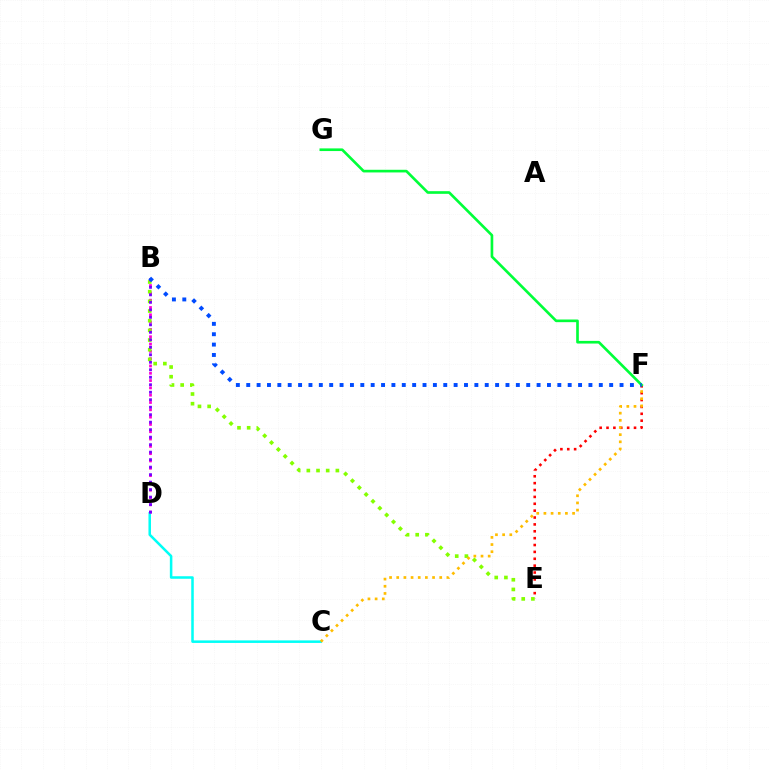{('C', 'D'): [{'color': '#00fff6', 'line_style': 'solid', 'thickness': 1.82}], ('E', 'F'): [{'color': '#ff0000', 'line_style': 'dotted', 'thickness': 1.87}], ('B', 'D'): [{'color': '#ff00cf', 'line_style': 'dotted', 'thickness': 1.99}, {'color': '#7200ff', 'line_style': 'dotted', 'thickness': 2.04}], ('B', 'E'): [{'color': '#84ff00', 'line_style': 'dotted', 'thickness': 2.63}], ('C', 'F'): [{'color': '#ffbd00', 'line_style': 'dotted', 'thickness': 1.95}], ('F', 'G'): [{'color': '#00ff39', 'line_style': 'solid', 'thickness': 1.91}], ('B', 'F'): [{'color': '#004bff', 'line_style': 'dotted', 'thickness': 2.82}]}